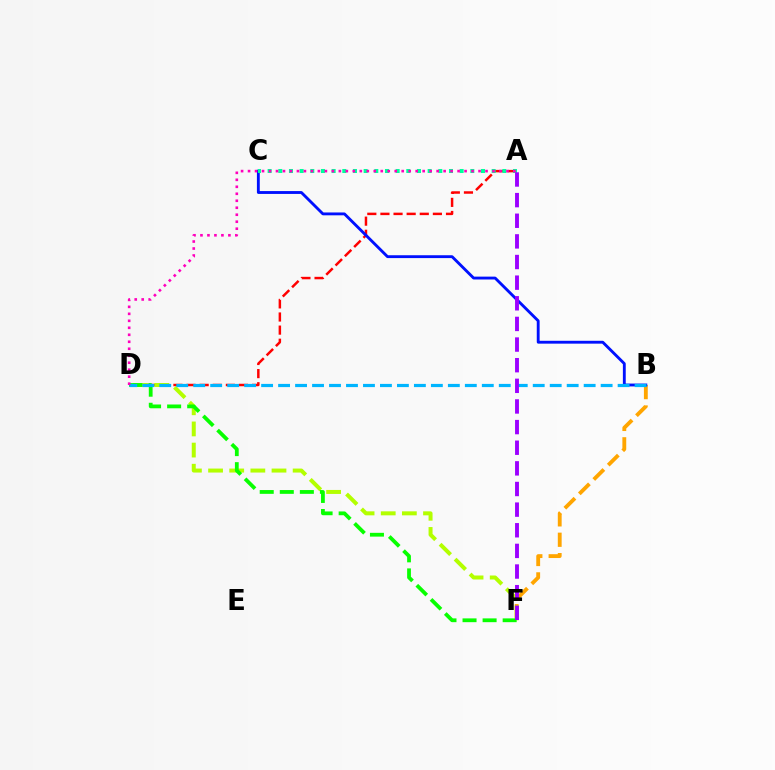{('B', 'F'): [{'color': '#ffa500', 'line_style': 'dashed', 'thickness': 2.77}], ('A', 'D'): [{'color': '#ff0000', 'line_style': 'dashed', 'thickness': 1.78}, {'color': '#ff00bd', 'line_style': 'dotted', 'thickness': 1.9}], ('B', 'C'): [{'color': '#0010ff', 'line_style': 'solid', 'thickness': 2.06}], ('A', 'C'): [{'color': '#00ff9d', 'line_style': 'dotted', 'thickness': 2.9}], ('D', 'F'): [{'color': '#b3ff00', 'line_style': 'dashed', 'thickness': 2.87}, {'color': '#08ff00', 'line_style': 'dashed', 'thickness': 2.73}], ('B', 'D'): [{'color': '#00b5ff', 'line_style': 'dashed', 'thickness': 2.31}], ('A', 'F'): [{'color': '#9b00ff', 'line_style': 'dashed', 'thickness': 2.8}]}